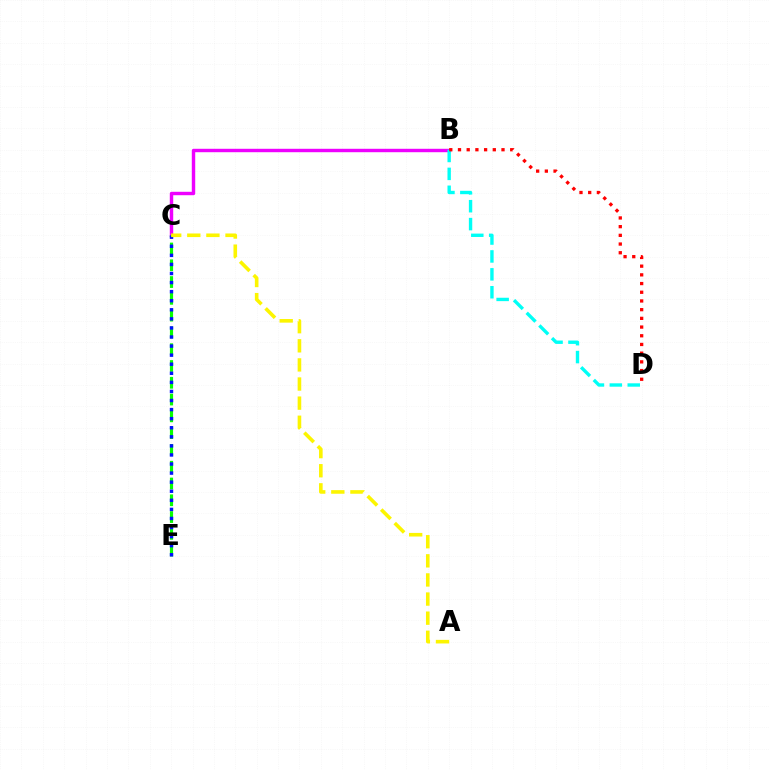{('B', 'C'): [{'color': '#ee00ff', 'line_style': 'solid', 'thickness': 2.46}], ('C', 'E'): [{'color': '#08ff00', 'line_style': 'dashed', 'thickness': 2.28}, {'color': '#0010ff', 'line_style': 'dotted', 'thickness': 2.47}], ('B', 'D'): [{'color': '#00fff6', 'line_style': 'dashed', 'thickness': 2.43}, {'color': '#ff0000', 'line_style': 'dotted', 'thickness': 2.36}], ('A', 'C'): [{'color': '#fcf500', 'line_style': 'dashed', 'thickness': 2.6}]}